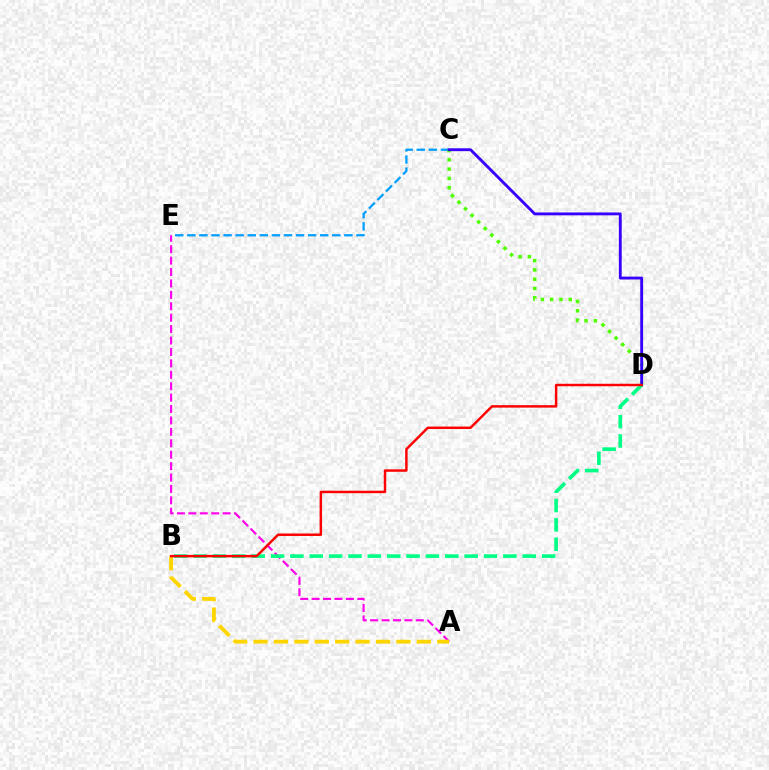{('C', 'E'): [{'color': '#009eff', 'line_style': 'dashed', 'thickness': 1.64}], ('C', 'D'): [{'color': '#4fff00', 'line_style': 'dotted', 'thickness': 2.53}, {'color': '#3700ff', 'line_style': 'solid', 'thickness': 2.06}], ('A', 'E'): [{'color': '#ff00ed', 'line_style': 'dashed', 'thickness': 1.55}], ('B', 'D'): [{'color': '#00ff86', 'line_style': 'dashed', 'thickness': 2.63}, {'color': '#ff0000', 'line_style': 'solid', 'thickness': 1.77}], ('A', 'B'): [{'color': '#ffd500', 'line_style': 'dashed', 'thickness': 2.77}]}